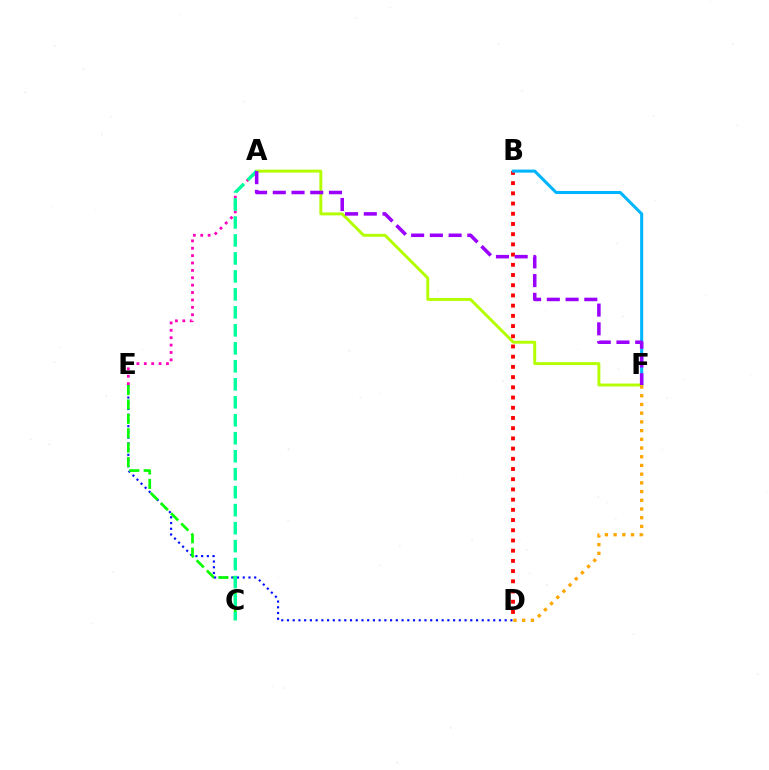{('D', 'E'): [{'color': '#0010ff', 'line_style': 'dotted', 'thickness': 1.56}], ('B', 'D'): [{'color': '#ff0000', 'line_style': 'dotted', 'thickness': 2.77}], ('C', 'E'): [{'color': '#08ff00', 'line_style': 'dashed', 'thickness': 1.96}], ('B', 'F'): [{'color': '#00b5ff', 'line_style': 'solid', 'thickness': 2.2}], ('A', 'E'): [{'color': '#ff00bd', 'line_style': 'dotted', 'thickness': 2.01}], ('A', 'F'): [{'color': '#b3ff00', 'line_style': 'solid', 'thickness': 2.11}, {'color': '#9b00ff', 'line_style': 'dashed', 'thickness': 2.54}], ('A', 'C'): [{'color': '#00ff9d', 'line_style': 'dashed', 'thickness': 2.44}], ('D', 'F'): [{'color': '#ffa500', 'line_style': 'dotted', 'thickness': 2.37}]}